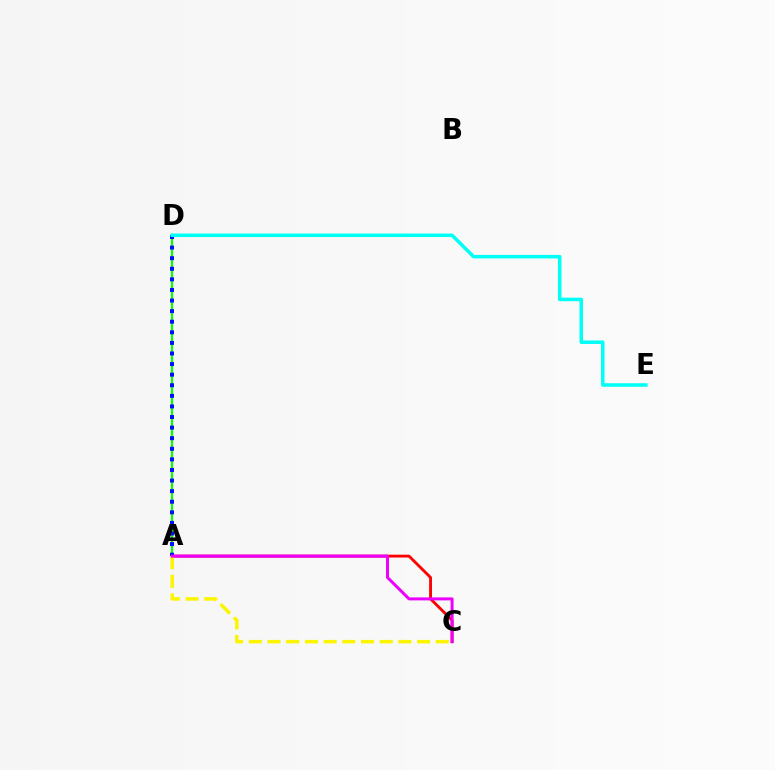{('A', 'C'): [{'color': '#ff0000', 'line_style': 'solid', 'thickness': 2.05}, {'color': '#fcf500', 'line_style': 'dashed', 'thickness': 2.54}, {'color': '#ee00ff', 'line_style': 'solid', 'thickness': 2.16}], ('A', 'D'): [{'color': '#08ff00', 'line_style': 'solid', 'thickness': 1.58}, {'color': '#0010ff', 'line_style': 'dotted', 'thickness': 2.88}], ('D', 'E'): [{'color': '#00fff6', 'line_style': 'solid', 'thickness': 2.53}]}